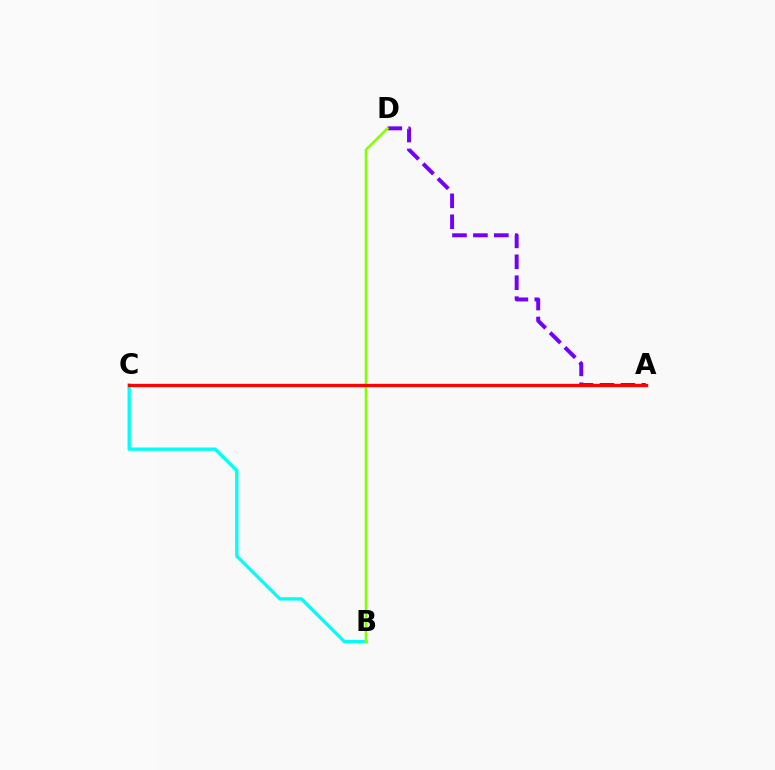{('B', 'C'): [{'color': '#00fff6', 'line_style': 'solid', 'thickness': 2.4}], ('A', 'D'): [{'color': '#7200ff', 'line_style': 'dashed', 'thickness': 2.84}], ('B', 'D'): [{'color': '#84ff00', 'line_style': 'solid', 'thickness': 1.8}], ('A', 'C'): [{'color': '#ff0000', 'line_style': 'solid', 'thickness': 2.38}]}